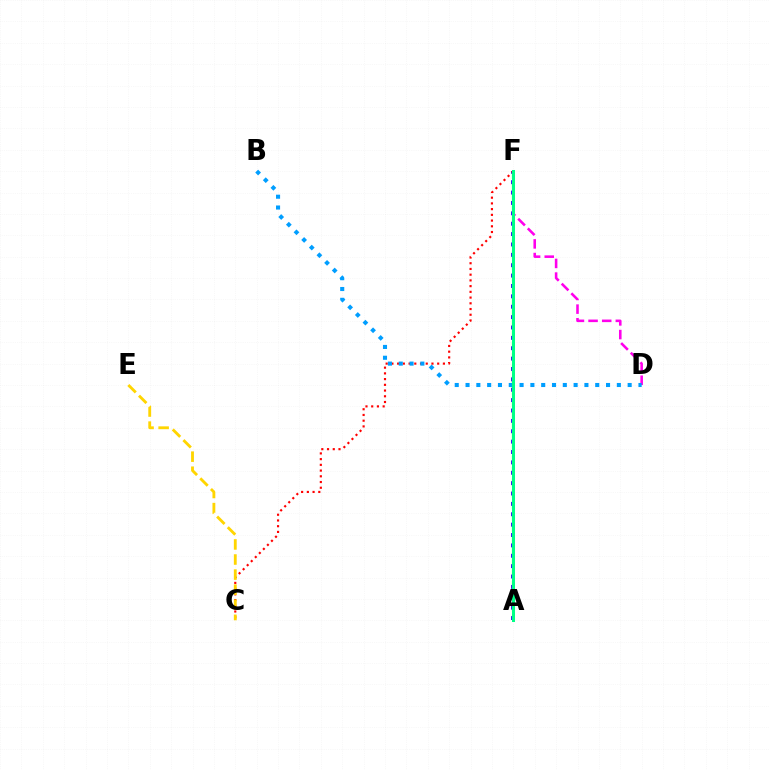{('D', 'F'): [{'color': '#ff00ed', 'line_style': 'dashed', 'thickness': 1.85}], ('A', 'F'): [{'color': '#3700ff', 'line_style': 'dotted', 'thickness': 2.82}, {'color': '#4fff00', 'line_style': 'dashed', 'thickness': 1.55}, {'color': '#00ff86', 'line_style': 'solid', 'thickness': 2.18}], ('C', 'F'): [{'color': '#ff0000', 'line_style': 'dotted', 'thickness': 1.56}], ('B', 'D'): [{'color': '#009eff', 'line_style': 'dotted', 'thickness': 2.94}], ('C', 'E'): [{'color': '#ffd500', 'line_style': 'dashed', 'thickness': 2.05}]}